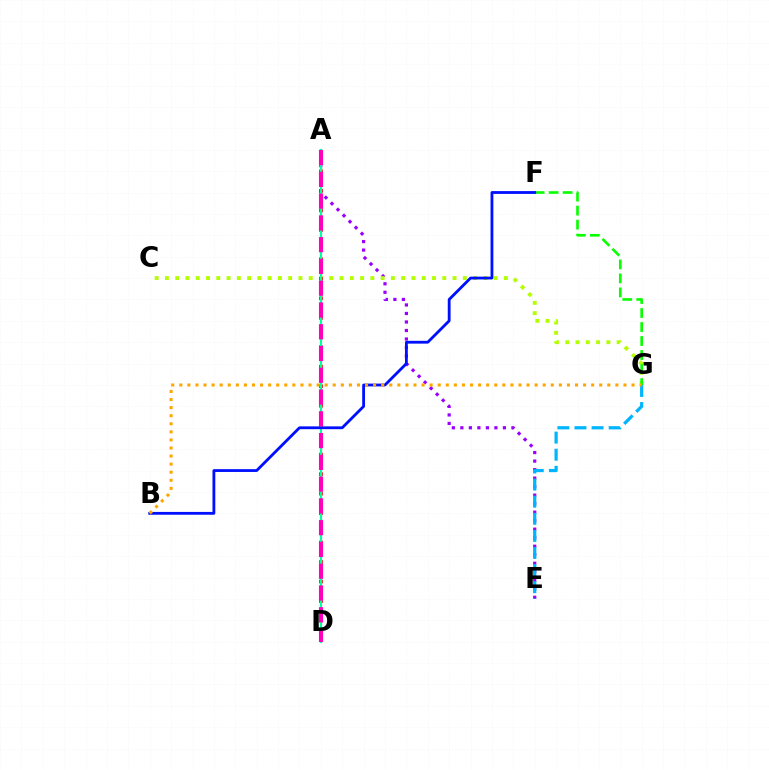{('A', 'E'): [{'color': '#9b00ff', 'line_style': 'dotted', 'thickness': 2.31}], ('C', 'G'): [{'color': '#b3ff00', 'line_style': 'dotted', 'thickness': 2.79}], ('F', 'G'): [{'color': '#08ff00', 'line_style': 'dashed', 'thickness': 1.9}], ('A', 'D'): [{'color': '#ff0000', 'line_style': 'dotted', 'thickness': 2.65}, {'color': '#00ff9d', 'line_style': 'solid', 'thickness': 1.57}, {'color': '#ff00bd', 'line_style': 'dashed', 'thickness': 2.96}], ('E', 'G'): [{'color': '#00b5ff', 'line_style': 'dashed', 'thickness': 2.32}], ('B', 'F'): [{'color': '#0010ff', 'line_style': 'solid', 'thickness': 2.03}], ('B', 'G'): [{'color': '#ffa500', 'line_style': 'dotted', 'thickness': 2.19}]}